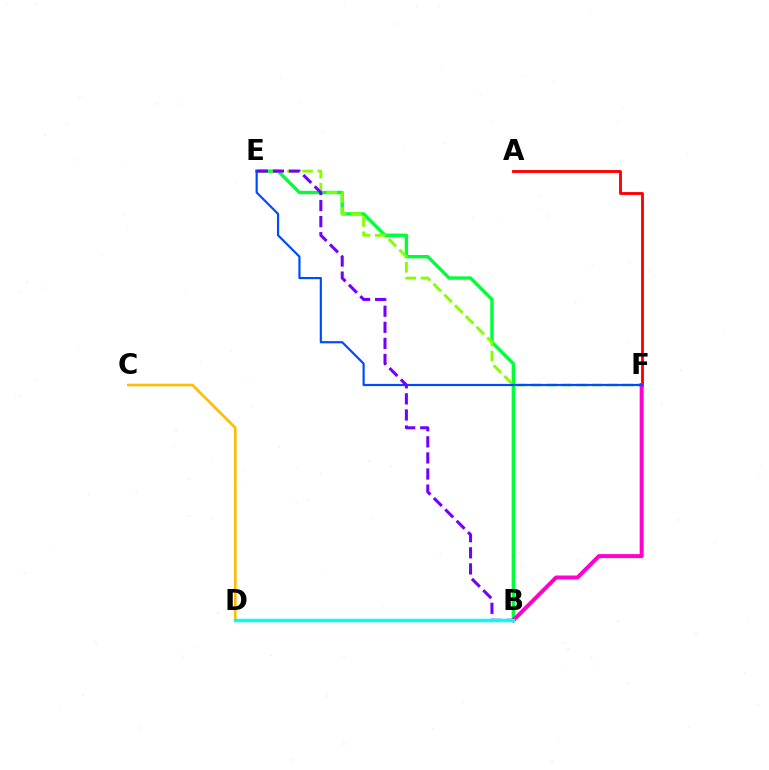{('B', 'E'): [{'color': '#00ff39', 'line_style': 'solid', 'thickness': 2.44}, {'color': '#7200ff', 'line_style': 'dashed', 'thickness': 2.19}], ('E', 'F'): [{'color': '#84ff00', 'line_style': 'dashed', 'thickness': 2.07}, {'color': '#004bff', 'line_style': 'solid', 'thickness': 1.57}], ('A', 'F'): [{'color': '#ff0000', 'line_style': 'solid', 'thickness': 2.06}], ('C', 'D'): [{'color': '#ffbd00', 'line_style': 'solid', 'thickness': 1.91}], ('B', 'F'): [{'color': '#ff00cf', 'line_style': 'solid', 'thickness': 2.88}], ('B', 'D'): [{'color': '#00fff6', 'line_style': 'solid', 'thickness': 2.49}]}